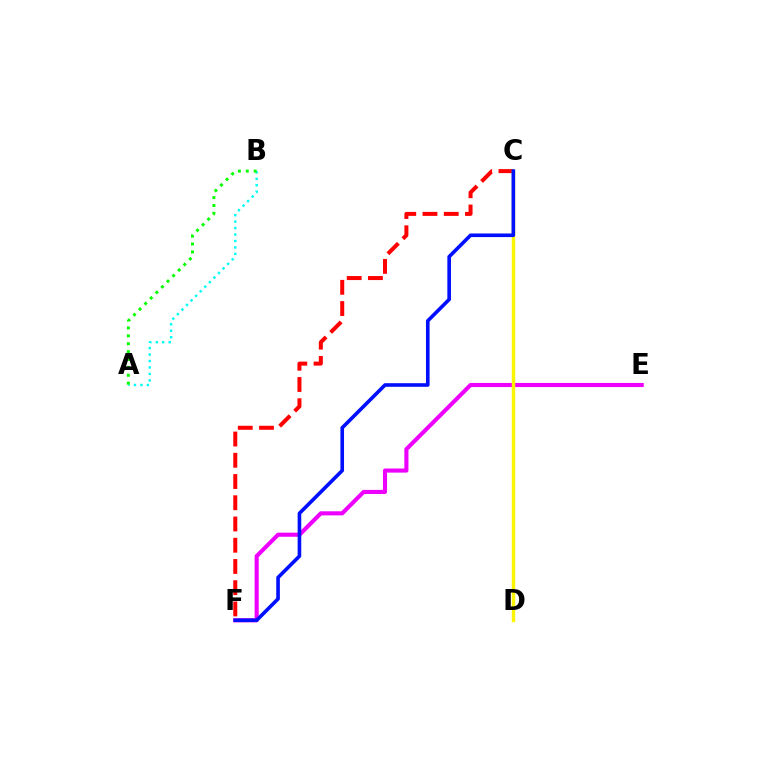{('C', 'F'): [{'color': '#ff0000', 'line_style': 'dashed', 'thickness': 2.89}, {'color': '#0010ff', 'line_style': 'solid', 'thickness': 2.61}], ('E', 'F'): [{'color': '#ee00ff', 'line_style': 'solid', 'thickness': 2.96}], ('A', 'B'): [{'color': '#00fff6', 'line_style': 'dotted', 'thickness': 1.76}, {'color': '#08ff00', 'line_style': 'dotted', 'thickness': 2.14}], ('C', 'D'): [{'color': '#fcf500', 'line_style': 'solid', 'thickness': 2.46}]}